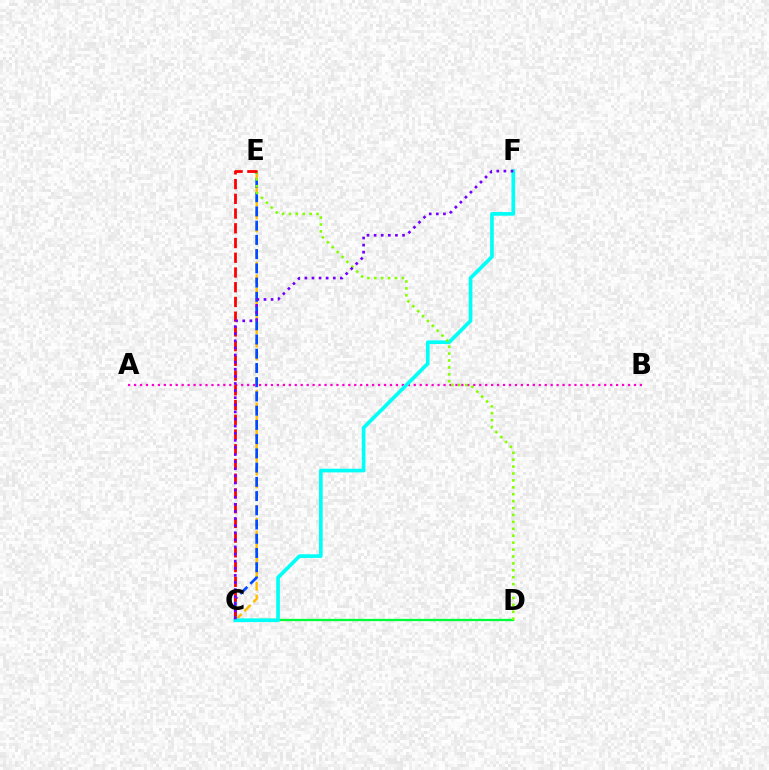{('C', 'D'): [{'color': '#00ff39', 'line_style': 'solid', 'thickness': 1.67}], ('C', 'E'): [{'color': '#ffbd00', 'line_style': 'dashed', 'thickness': 1.74}, {'color': '#004bff', 'line_style': 'dashed', 'thickness': 1.93}, {'color': '#ff0000', 'line_style': 'dashed', 'thickness': 2.0}], ('A', 'B'): [{'color': '#ff00cf', 'line_style': 'dotted', 'thickness': 1.62}], ('C', 'F'): [{'color': '#00fff6', 'line_style': 'solid', 'thickness': 2.64}, {'color': '#7200ff', 'line_style': 'dotted', 'thickness': 1.93}], ('D', 'E'): [{'color': '#84ff00', 'line_style': 'dotted', 'thickness': 1.88}]}